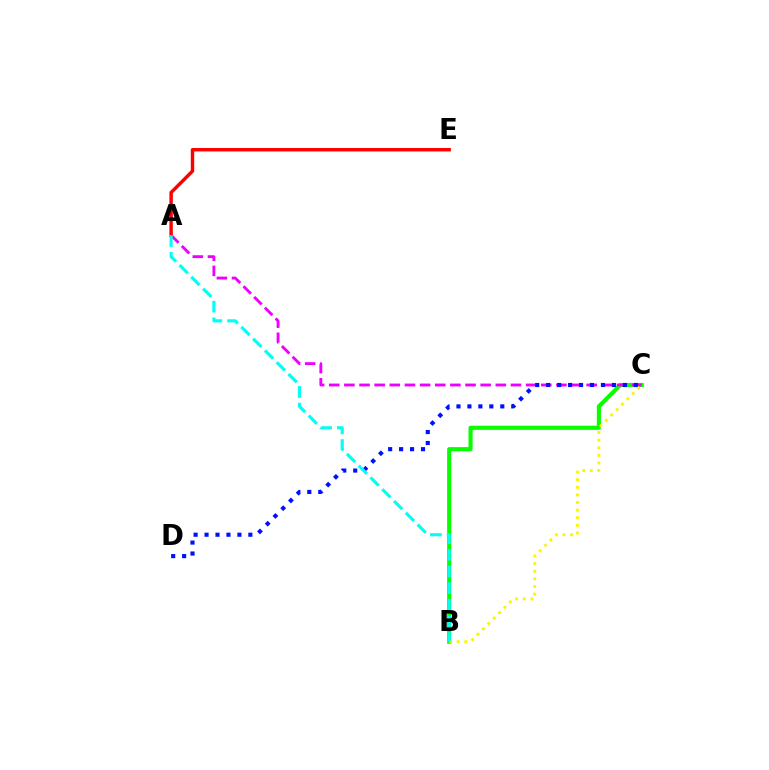{('B', 'C'): [{'color': '#08ff00', 'line_style': 'solid', 'thickness': 2.97}, {'color': '#fcf500', 'line_style': 'dotted', 'thickness': 2.07}], ('A', 'C'): [{'color': '#ee00ff', 'line_style': 'dashed', 'thickness': 2.06}], ('C', 'D'): [{'color': '#0010ff', 'line_style': 'dotted', 'thickness': 2.98}], ('A', 'E'): [{'color': '#ff0000', 'line_style': 'solid', 'thickness': 2.47}], ('A', 'B'): [{'color': '#00fff6', 'line_style': 'dashed', 'thickness': 2.26}]}